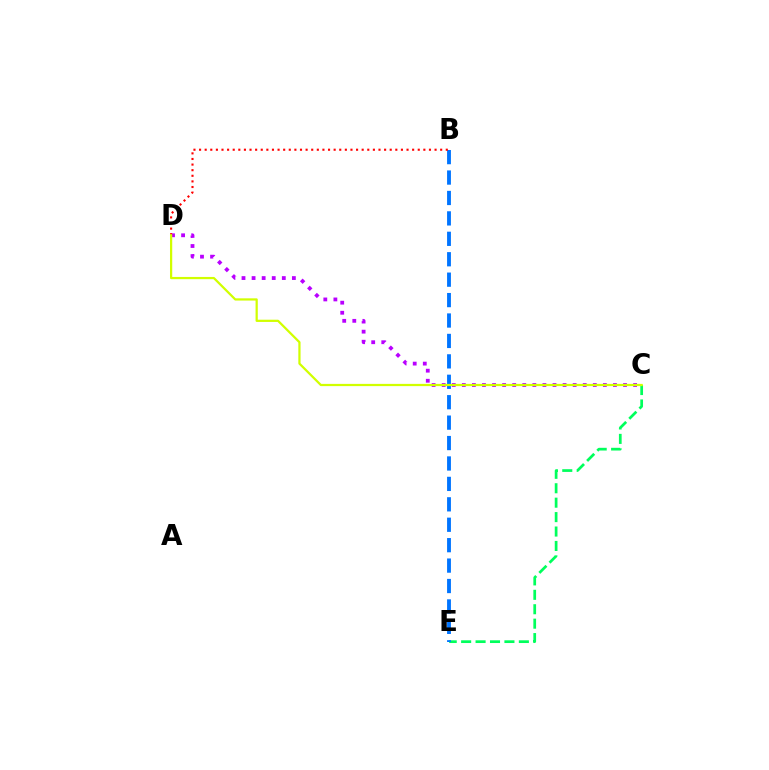{('C', 'D'): [{'color': '#b900ff', 'line_style': 'dotted', 'thickness': 2.74}, {'color': '#d1ff00', 'line_style': 'solid', 'thickness': 1.61}], ('C', 'E'): [{'color': '#00ff5c', 'line_style': 'dashed', 'thickness': 1.96}], ('B', 'E'): [{'color': '#0074ff', 'line_style': 'dashed', 'thickness': 2.77}], ('B', 'D'): [{'color': '#ff0000', 'line_style': 'dotted', 'thickness': 1.52}]}